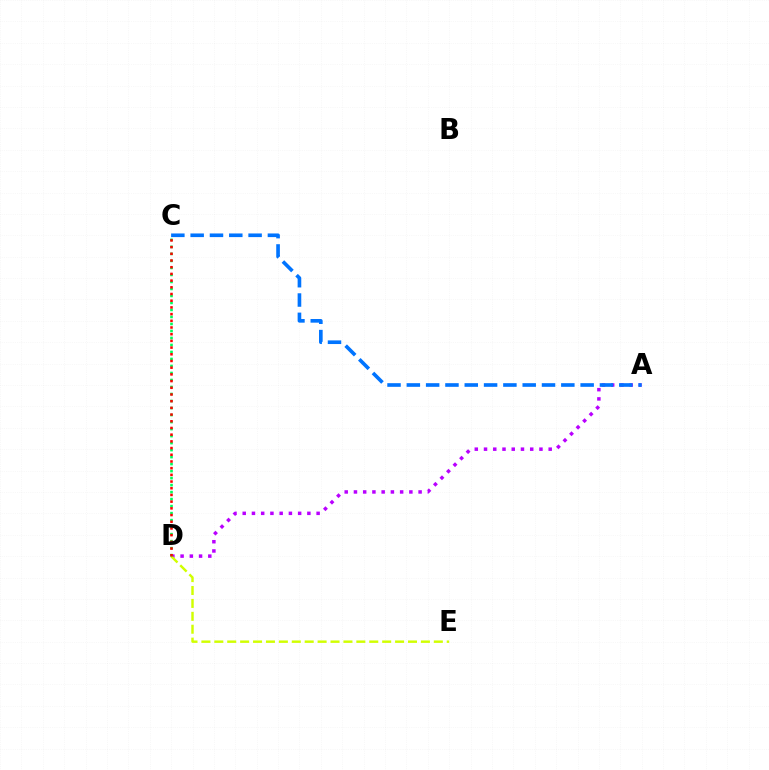{('A', 'D'): [{'color': '#b900ff', 'line_style': 'dotted', 'thickness': 2.51}], ('D', 'E'): [{'color': '#d1ff00', 'line_style': 'dashed', 'thickness': 1.75}], ('A', 'C'): [{'color': '#0074ff', 'line_style': 'dashed', 'thickness': 2.62}], ('C', 'D'): [{'color': '#00ff5c', 'line_style': 'dotted', 'thickness': 1.9}, {'color': '#ff0000', 'line_style': 'dotted', 'thickness': 1.82}]}